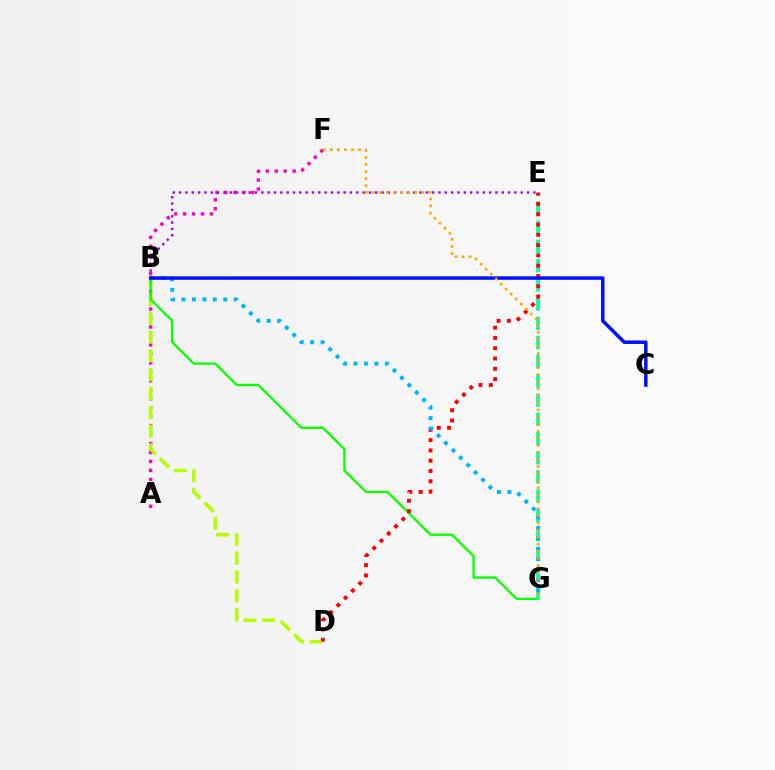{('A', 'F'): [{'color': '#ff00bd', 'line_style': 'dotted', 'thickness': 2.44}], ('B', 'E'): [{'color': '#9b00ff', 'line_style': 'dotted', 'thickness': 1.72}], ('B', 'D'): [{'color': '#b3ff00', 'line_style': 'dashed', 'thickness': 2.56}], ('B', 'G'): [{'color': '#08ff00', 'line_style': 'solid', 'thickness': 1.65}, {'color': '#00b5ff', 'line_style': 'dotted', 'thickness': 2.84}], ('E', 'G'): [{'color': '#00ff9d', 'line_style': 'dashed', 'thickness': 2.61}], ('D', 'E'): [{'color': '#ff0000', 'line_style': 'dotted', 'thickness': 2.79}], ('B', 'C'): [{'color': '#0010ff', 'line_style': 'solid', 'thickness': 2.5}], ('F', 'G'): [{'color': '#ffa500', 'line_style': 'dotted', 'thickness': 1.92}]}